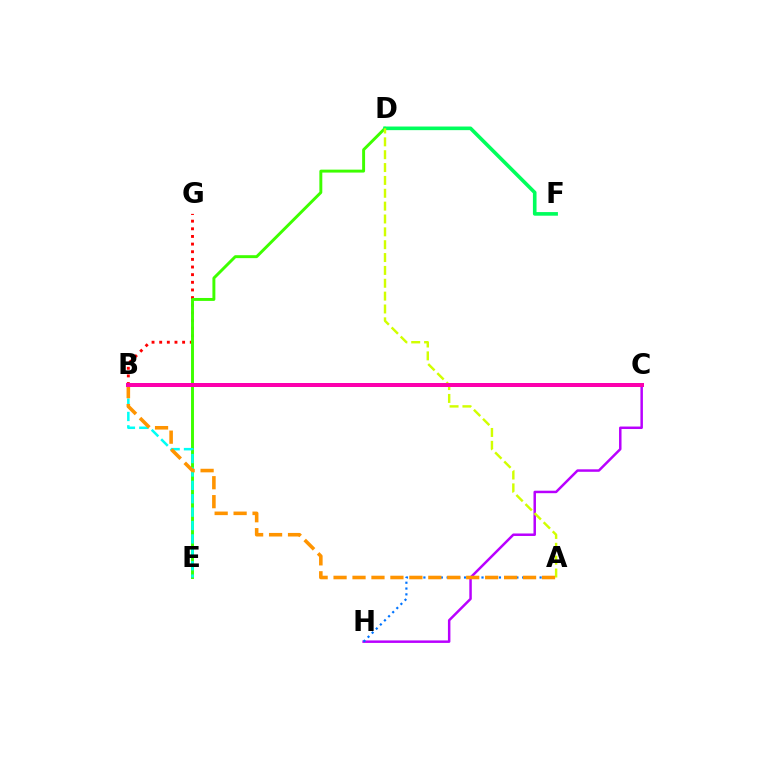{('B', 'G'): [{'color': '#ff0000', 'line_style': 'dotted', 'thickness': 2.08}], ('D', 'E'): [{'color': '#3dff00', 'line_style': 'solid', 'thickness': 2.11}], ('C', 'H'): [{'color': '#b900ff', 'line_style': 'solid', 'thickness': 1.79}], ('B', 'E'): [{'color': '#00fff6', 'line_style': 'dashed', 'thickness': 1.82}], ('B', 'C'): [{'color': '#2500ff', 'line_style': 'solid', 'thickness': 2.84}, {'color': '#ff00ac', 'line_style': 'solid', 'thickness': 2.84}], ('D', 'F'): [{'color': '#00ff5c', 'line_style': 'solid', 'thickness': 2.61}], ('A', 'H'): [{'color': '#0074ff', 'line_style': 'dotted', 'thickness': 1.58}], ('A', 'D'): [{'color': '#d1ff00', 'line_style': 'dashed', 'thickness': 1.75}], ('A', 'B'): [{'color': '#ff9400', 'line_style': 'dashed', 'thickness': 2.57}]}